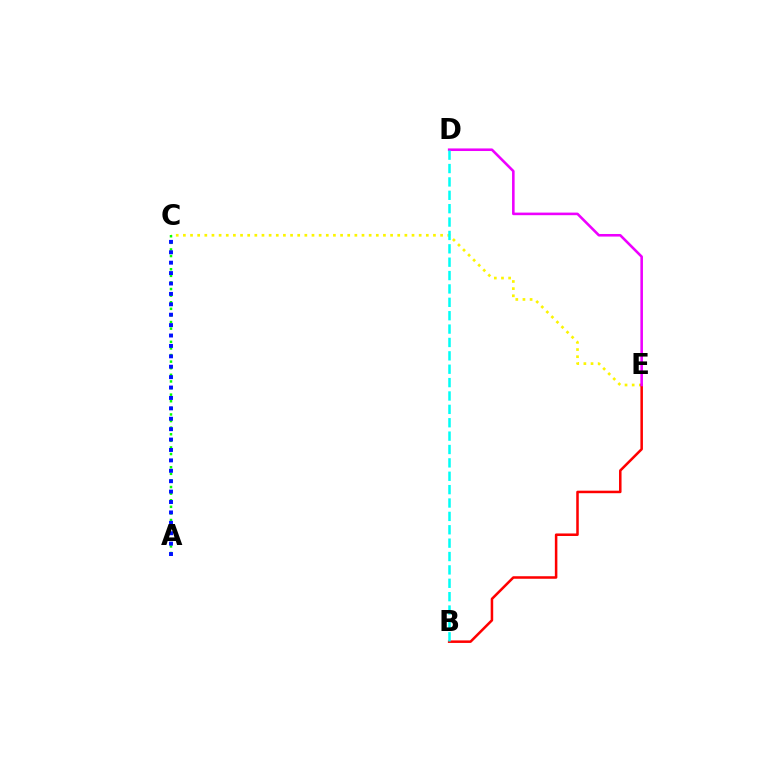{('C', 'E'): [{'color': '#fcf500', 'line_style': 'dotted', 'thickness': 1.94}], ('B', 'E'): [{'color': '#ff0000', 'line_style': 'solid', 'thickness': 1.82}], ('D', 'E'): [{'color': '#ee00ff', 'line_style': 'solid', 'thickness': 1.86}], ('A', 'C'): [{'color': '#08ff00', 'line_style': 'dotted', 'thickness': 1.79}, {'color': '#0010ff', 'line_style': 'dotted', 'thickness': 2.83}], ('B', 'D'): [{'color': '#00fff6', 'line_style': 'dashed', 'thickness': 1.82}]}